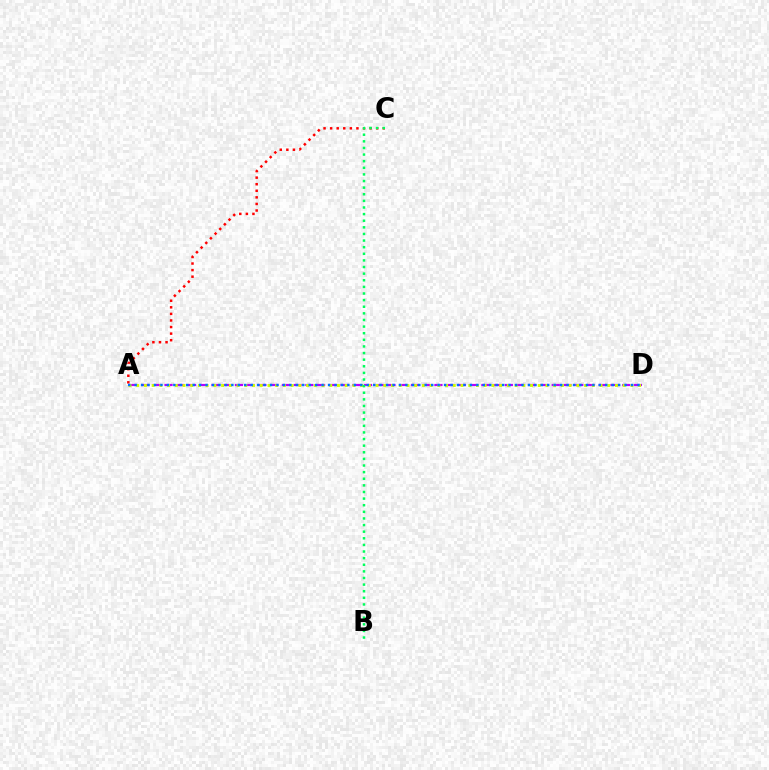{('A', 'C'): [{'color': '#ff0000', 'line_style': 'dotted', 'thickness': 1.79}], ('A', 'D'): [{'color': '#b900ff', 'line_style': 'dashed', 'thickness': 1.59}, {'color': '#d1ff00', 'line_style': 'dotted', 'thickness': 2.1}, {'color': '#0074ff', 'line_style': 'dotted', 'thickness': 1.75}], ('B', 'C'): [{'color': '#00ff5c', 'line_style': 'dotted', 'thickness': 1.8}]}